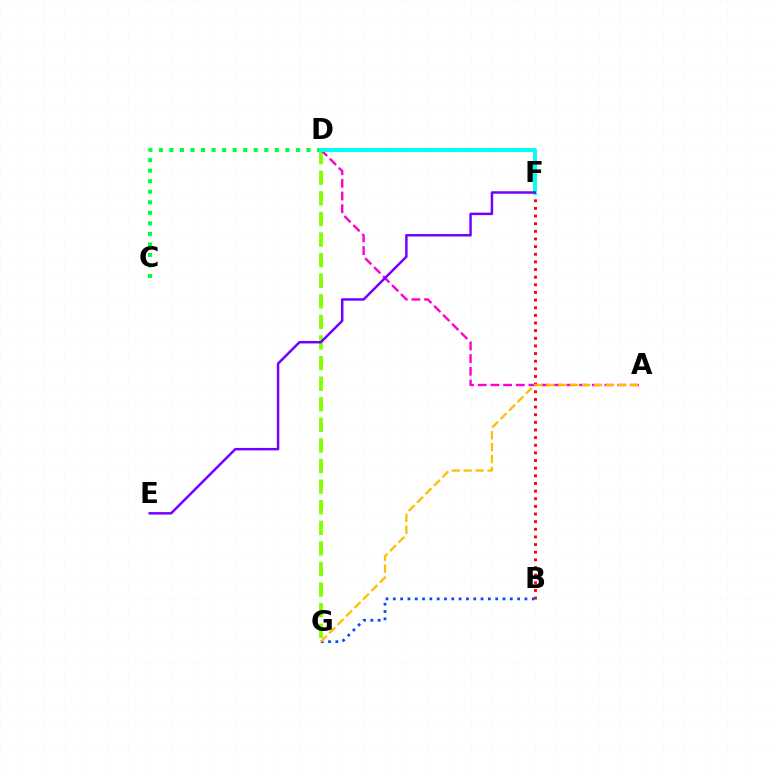{('B', 'F'): [{'color': '#ff0000', 'line_style': 'dotted', 'thickness': 2.08}], ('C', 'D'): [{'color': '#00ff39', 'line_style': 'dotted', 'thickness': 2.86}], ('D', 'G'): [{'color': '#84ff00', 'line_style': 'dashed', 'thickness': 2.8}], ('A', 'D'): [{'color': '#ff00cf', 'line_style': 'dashed', 'thickness': 1.72}], ('B', 'G'): [{'color': '#004bff', 'line_style': 'dotted', 'thickness': 1.99}], ('A', 'G'): [{'color': '#ffbd00', 'line_style': 'dashed', 'thickness': 1.62}], ('D', 'F'): [{'color': '#00fff6', 'line_style': 'solid', 'thickness': 2.82}], ('E', 'F'): [{'color': '#7200ff', 'line_style': 'solid', 'thickness': 1.78}]}